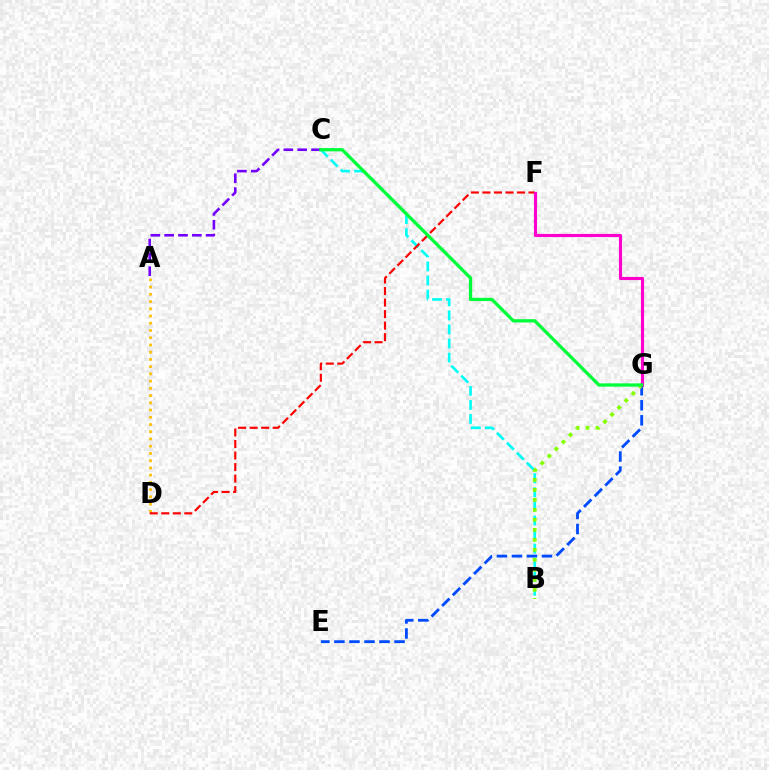{('E', 'G'): [{'color': '#004bff', 'line_style': 'dashed', 'thickness': 2.04}], ('A', 'D'): [{'color': '#ffbd00', 'line_style': 'dotted', 'thickness': 1.97}], ('B', 'C'): [{'color': '#00fff6', 'line_style': 'dashed', 'thickness': 1.91}], ('D', 'F'): [{'color': '#ff0000', 'line_style': 'dashed', 'thickness': 1.57}], ('B', 'G'): [{'color': '#84ff00', 'line_style': 'dotted', 'thickness': 2.71}], ('F', 'G'): [{'color': '#ff00cf', 'line_style': 'solid', 'thickness': 2.25}], ('A', 'C'): [{'color': '#7200ff', 'line_style': 'dashed', 'thickness': 1.88}], ('C', 'G'): [{'color': '#00ff39', 'line_style': 'solid', 'thickness': 2.36}]}